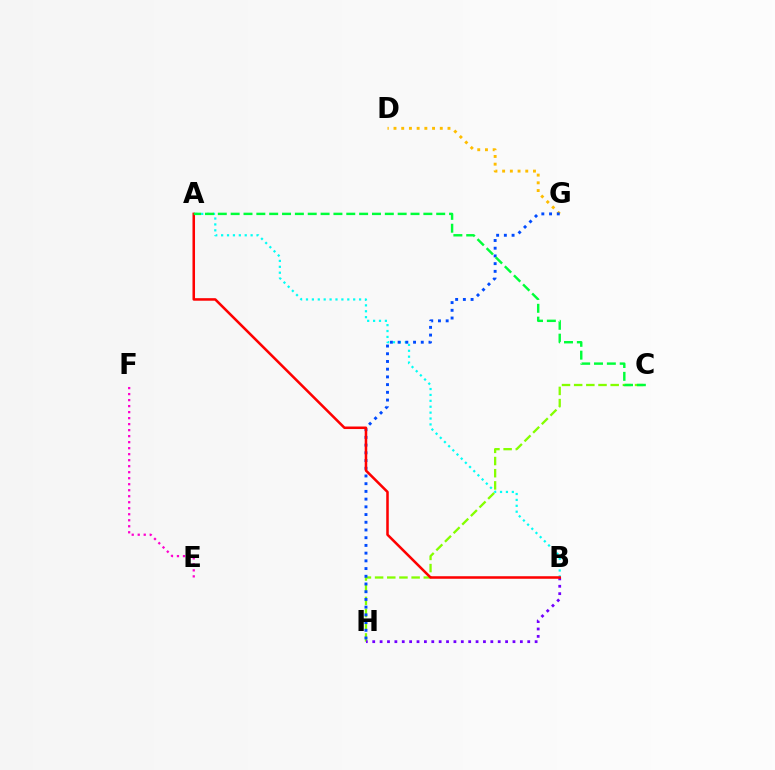{('C', 'H'): [{'color': '#84ff00', 'line_style': 'dashed', 'thickness': 1.65}], ('A', 'B'): [{'color': '#00fff6', 'line_style': 'dotted', 'thickness': 1.6}, {'color': '#ff0000', 'line_style': 'solid', 'thickness': 1.83}], ('B', 'H'): [{'color': '#7200ff', 'line_style': 'dotted', 'thickness': 2.01}], ('D', 'G'): [{'color': '#ffbd00', 'line_style': 'dotted', 'thickness': 2.1}], ('G', 'H'): [{'color': '#004bff', 'line_style': 'dotted', 'thickness': 2.1}], ('E', 'F'): [{'color': '#ff00cf', 'line_style': 'dotted', 'thickness': 1.63}], ('A', 'C'): [{'color': '#00ff39', 'line_style': 'dashed', 'thickness': 1.75}]}